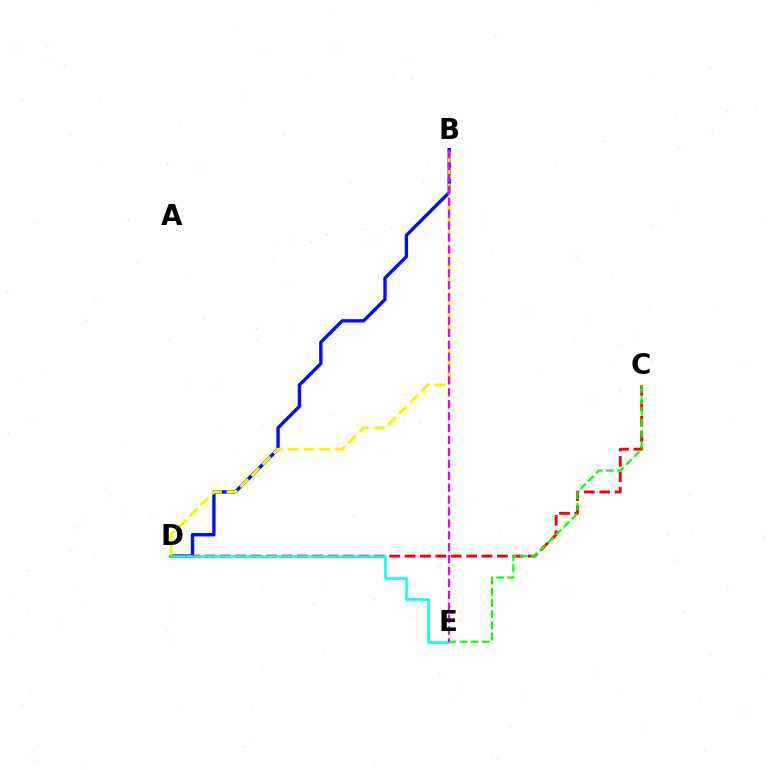{('B', 'D'): [{'color': '#0010ff', 'line_style': 'solid', 'thickness': 2.43}, {'color': '#fcf500', 'line_style': 'dashed', 'thickness': 2.14}], ('C', 'D'): [{'color': '#ff0000', 'line_style': 'dashed', 'thickness': 2.09}], ('C', 'E'): [{'color': '#08ff00', 'line_style': 'dashed', 'thickness': 1.52}], ('D', 'E'): [{'color': '#00fff6', 'line_style': 'solid', 'thickness': 1.84}], ('B', 'E'): [{'color': '#ee00ff', 'line_style': 'dashed', 'thickness': 1.62}]}